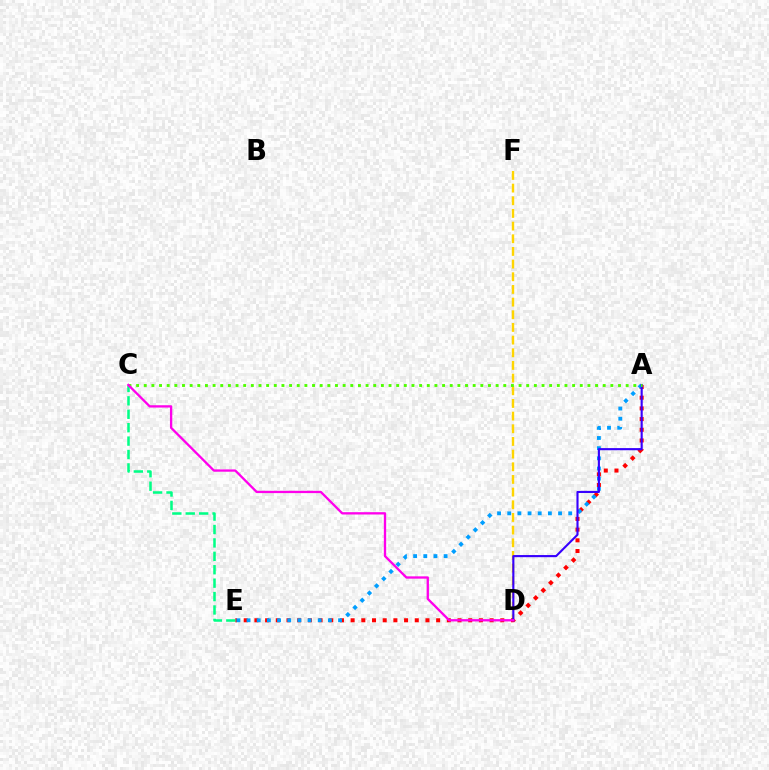{('D', 'F'): [{'color': '#ffd500', 'line_style': 'dashed', 'thickness': 1.72}], ('A', 'E'): [{'color': '#ff0000', 'line_style': 'dotted', 'thickness': 2.9}, {'color': '#009eff', 'line_style': 'dotted', 'thickness': 2.76}], ('A', 'D'): [{'color': '#3700ff', 'line_style': 'solid', 'thickness': 1.53}], ('A', 'C'): [{'color': '#4fff00', 'line_style': 'dotted', 'thickness': 2.08}], ('C', 'E'): [{'color': '#00ff86', 'line_style': 'dashed', 'thickness': 1.82}], ('C', 'D'): [{'color': '#ff00ed', 'line_style': 'solid', 'thickness': 1.67}]}